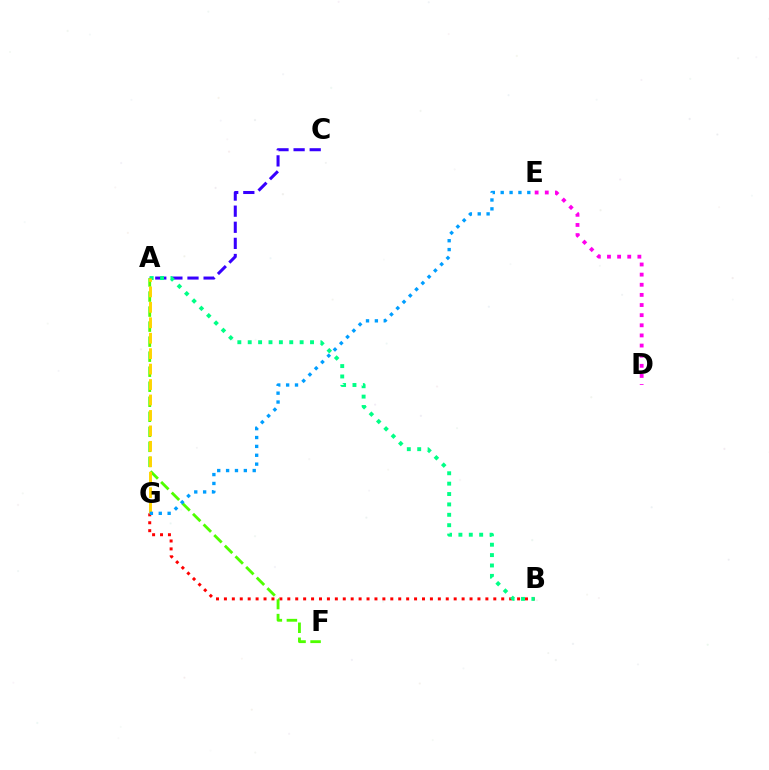{('B', 'G'): [{'color': '#ff0000', 'line_style': 'dotted', 'thickness': 2.15}], ('A', 'C'): [{'color': '#3700ff', 'line_style': 'dashed', 'thickness': 2.19}], ('D', 'E'): [{'color': '#ff00ed', 'line_style': 'dotted', 'thickness': 2.75}], ('A', 'B'): [{'color': '#00ff86', 'line_style': 'dotted', 'thickness': 2.82}], ('A', 'F'): [{'color': '#4fff00', 'line_style': 'dashed', 'thickness': 2.04}], ('A', 'G'): [{'color': '#ffd500', 'line_style': 'dashed', 'thickness': 2.1}], ('E', 'G'): [{'color': '#009eff', 'line_style': 'dotted', 'thickness': 2.41}]}